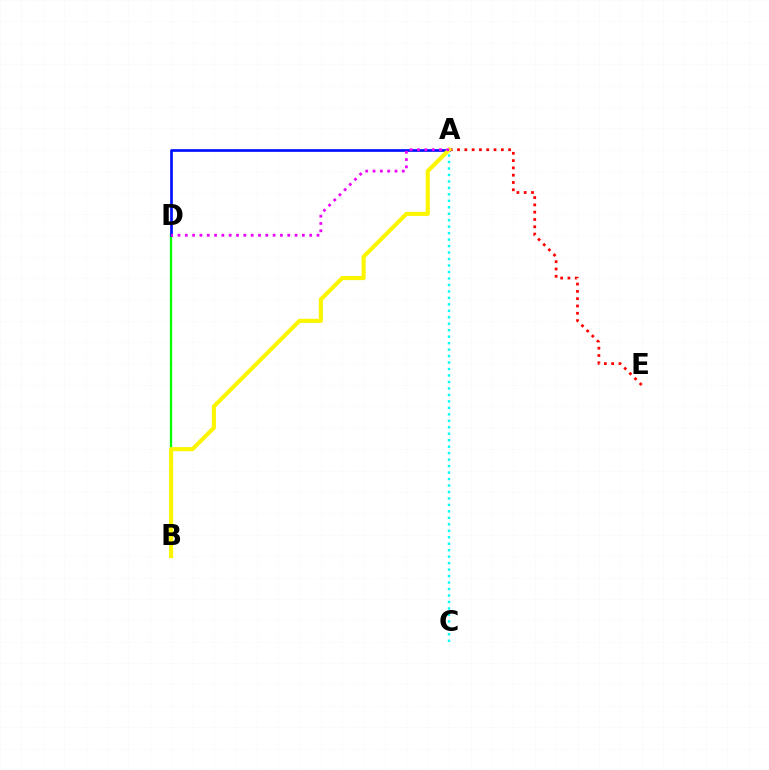{('A', 'E'): [{'color': '#ff0000', 'line_style': 'dotted', 'thickness': 1.98}], ('A', 'C'): [{'color': '#00fff6', 'line_style': 'dotted', 'thickness': 1.76}], ('B', 'D'): [{'color': '#08ff00', 'line_style': 'solid', 'thickness': 1.64}], ('A', 'D'): [{'color': '#0010ff', 'line_style': 'solid', 'thickness': 1.94}, {'color': '#ee00ff', 'line_style': 'dotted', 'thickness': 1.99}], ('A', 'B'): [{'color': '#fcf500', 'line_style': 'solid', 'thickness': 2.96}]}